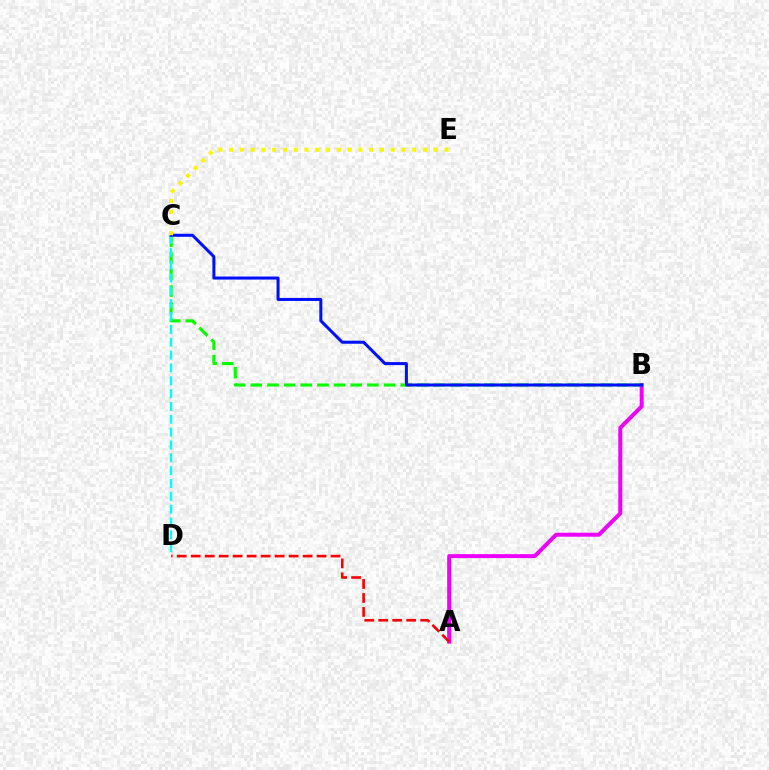{('A', 'B'): [{'color': '#ee00ff', 'line_style': 'solid', 'thickness': 2.86}], ('B', 'C'): [{'color': '#08ff00', 'line_style': 'dashed', 'thickness': 2.26}, {'color': '#0010ff', 'line_style': 'solid', 'thickness': 2.18}], ('C', 'D'): [{'color': '#00fff6', 'line_style': 'dashed', 'thickness': 1.75}], ('C', 'E'): [{'color': '#fcf500', 'line_style': 'dotted', 'thickness': 2.93}], ('A', 'D'): [{'color': '#ff0000', 'line_style': 'dashed', 'thickness': 1.9}]}